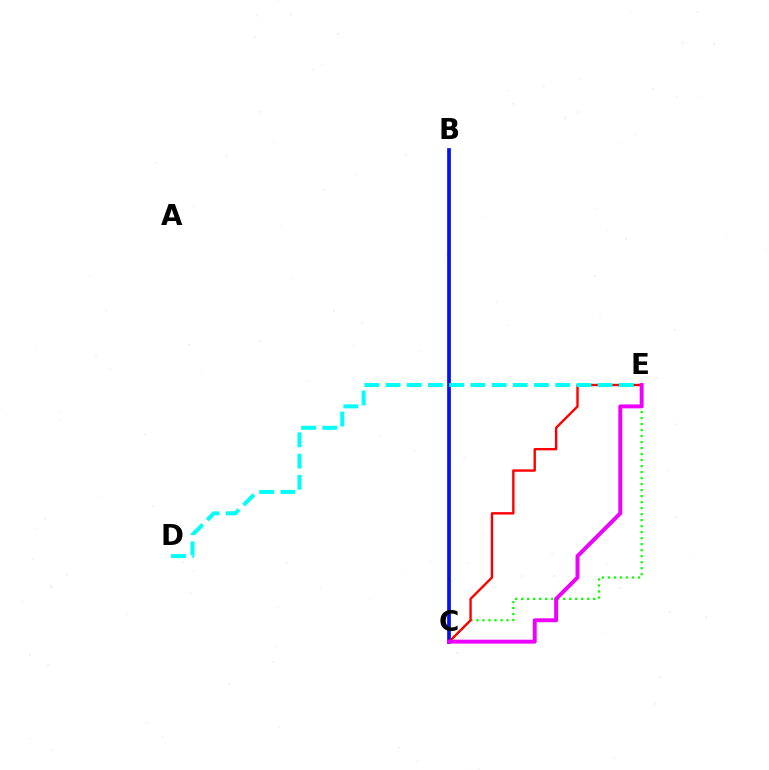{('C', 'E'): [{'color': '#08ff00', 'line_style': 'dotted', 'thickness': 1.63}, {'color': '#ff0000', 'line_style': 'solid', 'thickness': 1.72}, {'color': '#ee00ff', 'line_style': 'solid', 'thickness': 2.82}], ('B', 'C'): [{'color': '#fcf500', 'line_style': 'solid', 'thickness': 2.33}, {'color': '#0010ff', 'line_style': 'solid', 'thickness': 2.66}], ('D', 'E'): [{'color': '#00fff6', 'line_style': 'dashed', 'thickness': 2.88}]}